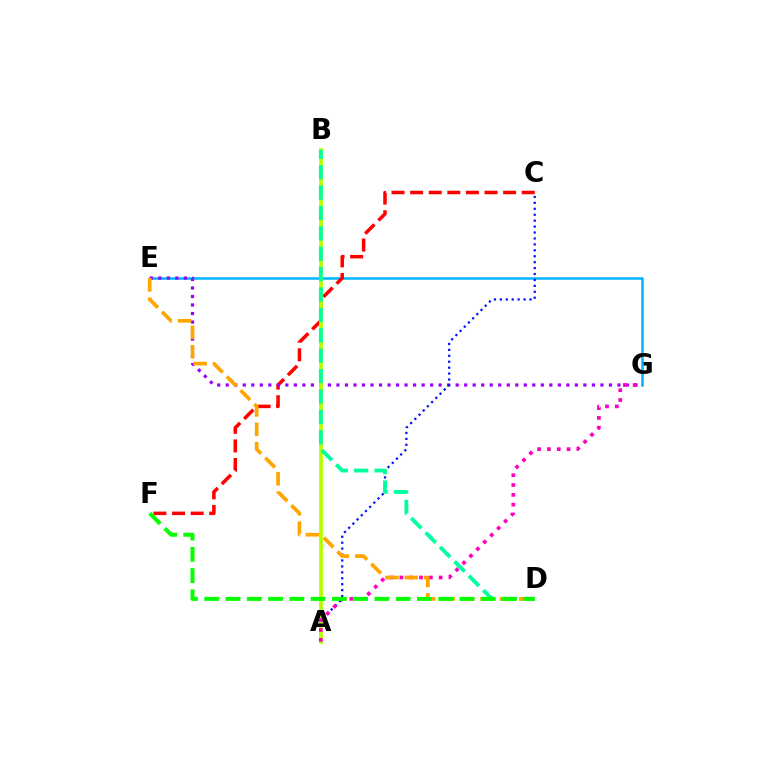{('E', 'G'): [{'color': '#00b5ff', 'line_style': 'solid', 'thickness': 1.82}, {'color': '#9b00ff', 'line_style': 'dotted', 'thickness': 2.31}], ('C', 'F'): [{'color': '#ff0000', 'line_style': 'dashed', 'thickness': 2.53}], ('A', 'C'): [{'color': '#0010ff', 'line_style': 'dotted', 'thickness': 1.61}], ('A', 'B'): [{'color': '#b3ff00', 'line_style': 'solid', 'thickness': 2.69}], ('A', 'G'): [{'color': '#ff00bd', 'line_style': 'dotted', 'thickness': 2.67}], ('B', 'D'): [{'color': '#00ff9d', 'line_style': 'dashed', 'thickness': 2.77}], ('D', 'E'): [{'color': '#ffa500', 'line_style': 'dashed', 'thickness': 2.64}], ('D', 'F'): [{'color': '#08ff00', 'line_style': 'dashed', 'thickness': 2.89}]}